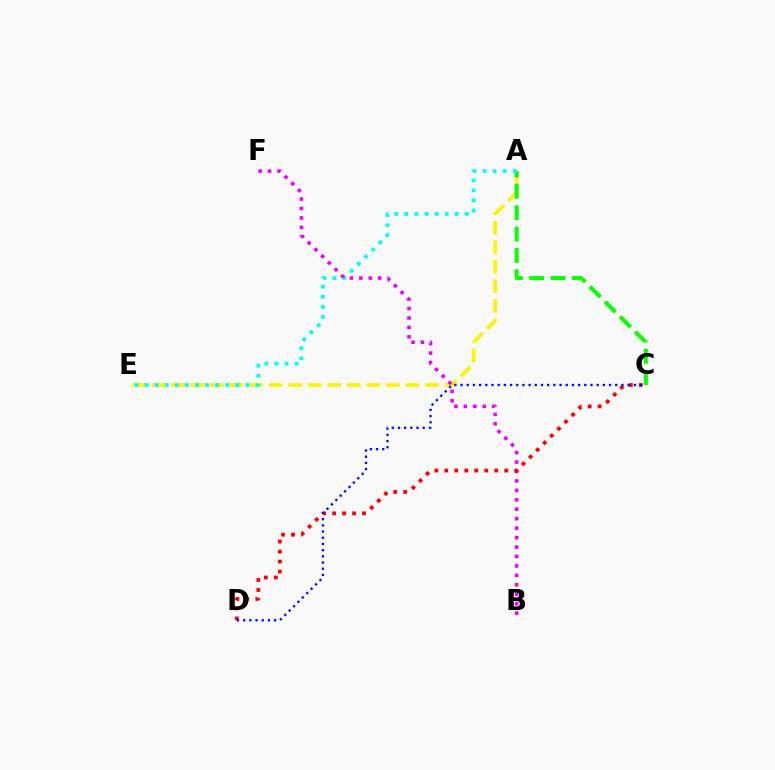{('A', 'E'): [{'color': '#fcf500', 'line_style': 'dashed', 'thickness': 2.65}, {'color': '#00fff6', 'line_style': 'dotted', 'thickness': 2.74}], ('A', 'C'): [{'color': '#08ff00', 'line_style': 'dashed', 'thickness': 2.9}], ('B', 'F'): [{'color': '#ee00ff', 'line_style': 'dotted', 'thickness': 2.57}], ('C', 'D'): [{'color': '#ff0000', 'line_style': 'dotted', 'thickness': 2.71}, {'color': '#0010ff', 'line_style': 'dotted', 'thickness': 1.68}]}